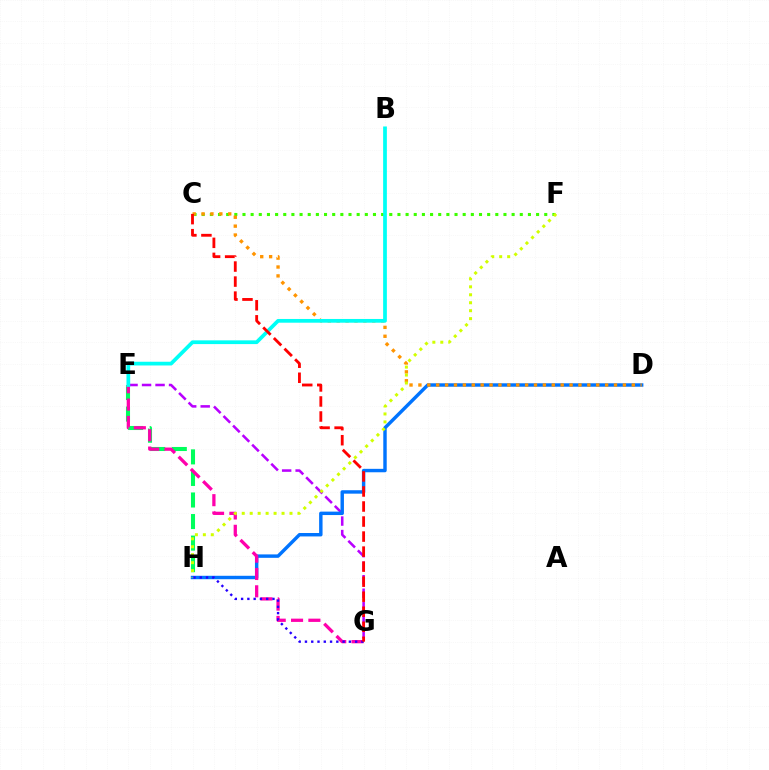{('E', 'G'): [{'color': '#b900ff', 'line_style': 'dashed', 'thickness': 1.83}, {'color': '#ff00ac', 'line_style': 'dashed', 'thickness': 2.36}], ('C', 'F'): [{'color': '#3dff00', 'line_style': 'dotted', 'thickness': 2.22}], ('E', 'H'): [{'color': '#00ff5c', 'line_style': 'dashed', 'thickness': 2.93}], ('D', 'H'): [{'color': '#0074ff', 'line_style': 'solid', 'thickness': 2.47}], ('C', 'D'): [{'color': '#ff9400', 'line_style': 'dotted', 'thickness': 2.42}], ('F', 'H'): [{'color': '#d1ff00', 'line_style': 'dotted', 'thickness': 2.16}], ('G', 'H'): [{'color': '#2500ff', 'line_style': 'dotted', 'thickness': 1.7}], ('B', 'E'): [{'color': '#00fff6', 'line_style': 'solid', 'thickness': 2.69}], ('C', 'G'): [{'color': '#ff0000', 'line_style': 'dashed', 'thickness': 2.04}]}